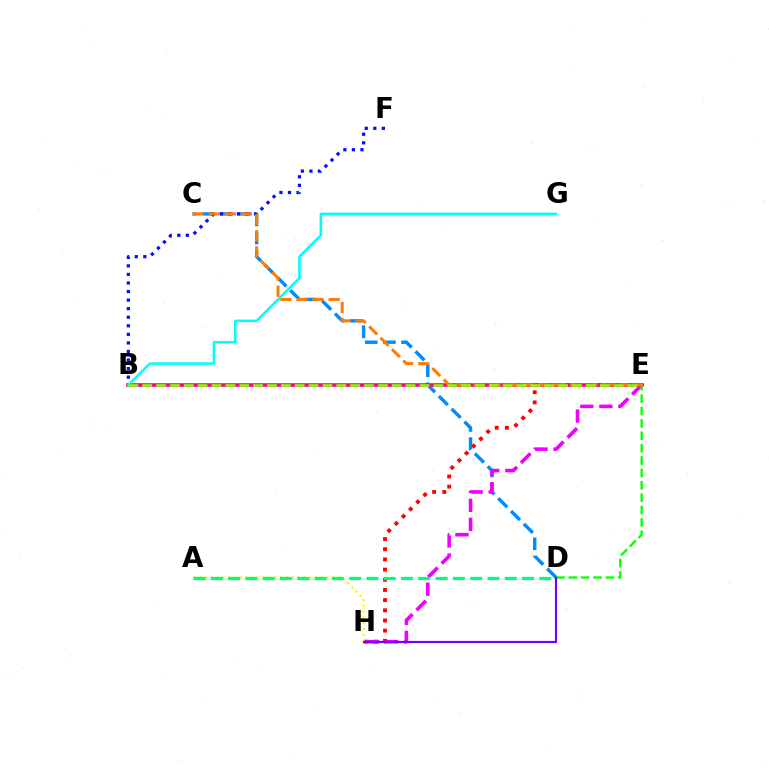{('C', 'D'): [{'color': '#008cff', 'line_style': 'dashed', 'thickness': 2.46}], ('E', 'H'): [{'color': '#ff0000', 'line_style': 'dotted', 'thickness': 2.76}, {'color': '#ee00ff', 'line_style': 'dashed', 'thickness': 2.58}], ('A', 'H'): [{'color': '#fcf500', 'line_style': 'dotted', 'thickness': 1.57}], ('B', 'F'): [{'color': '#0010ff', 'line_style': 'dotted', 'thickness': 2.33}], ('D', 'E'): [{'color': '#08ff00', 'line_style': 'dashed', 'thickness': 1.68}], ('B', 'E'): [{'color': '#ff0094', 'line_style': 'solid', 'thickness': 2.63}, {'color': '#84ff00', 'line_style': 'dashed', 'thickness': 1.88}], ('B', 'G'): [{'color': '#00fff6', 'line_style': 'solid', 'thickness': 1.82}], ('D', 'H'): [{'color': '#7200ff', 'line_style': 'solid', 'thickness': 1.57}], ('C', 'E'): [{'color': '#ff7c00', 'line_style': 'dashed', 'thickness': 2.18}], ('A', 'D'): [{'color': '#00ff74', 'line_style': 'dashed', 'thickness': 2.35}]}